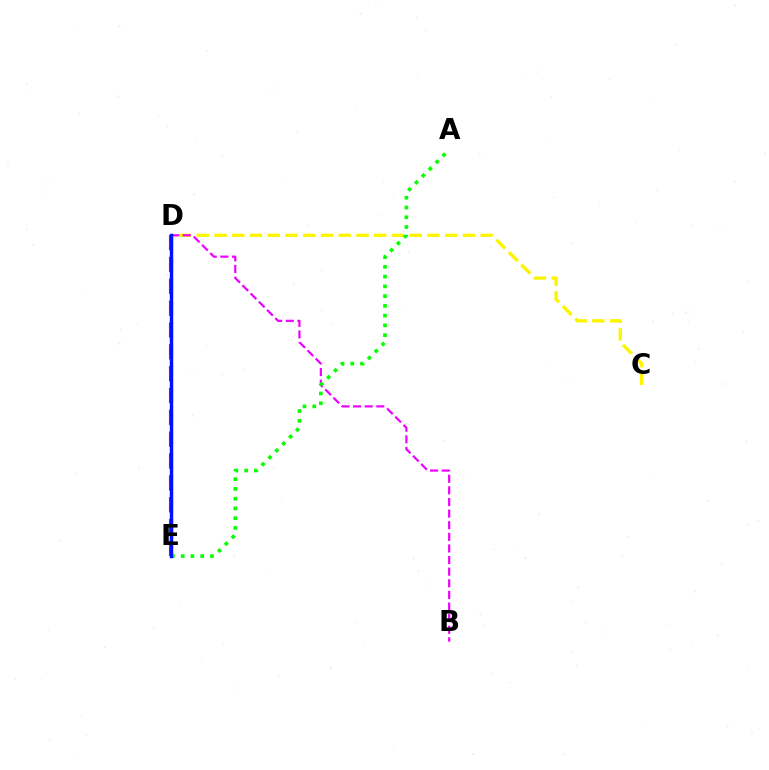{('D', 'E'): [{'color': '#ff0000', 'line_style': 'dashed', 'thickness': 2.97}, {'color': '#00fff6', 'line_style': 'dotted', 'thickness': 2.35}, {'color': '#0010ff', 'line_style': 'solid', 'thickness': 2.44}], ('C', 'D'): [{'color': '#fcf500', 'line_style': 'dashed', 'thickness': 2.41}], ('B', 'D'): [{'color': '#ee00ff', 'line_style': 'dashed', 'thickness': 1.58}], ('A', 'E'): [{'color': '#08ff00', 'line_style': 'dotted', 'thickness': 2.65}]}